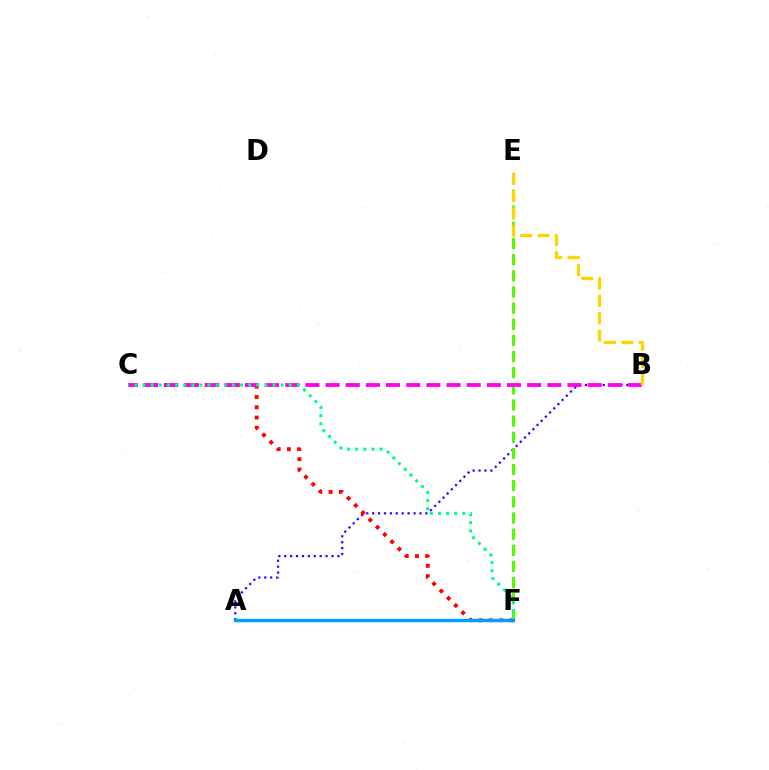{('A', 'B'): [{'color': '#3700ff', 'line_style': 'dotted', 'thickness': 1.61}], ('C', 'F'): [{'color': '#ff0000', 'line_style': 'dotted', 'thickness': 2.79}, {'color': '#00ff86', 'line_style': 'dotted', 'thickness': 2.21}], ('E', 'F'): [{'color': '#4fff00', 'line_style': 'dashed', 'thickness': 2.19}], ('B', 'C'): [{'color': '#ff00ed', 'line_style': 'dashed', 'thickness': 2.74}], ('B', 'E'): [{'color': '#ffd500', 'line_style': 'dashed', 'thickness': 2.36}], ('A', 'F'): [{'color': '#009eff', 'line_style': 'solid', 'thickness': 2.45}]}